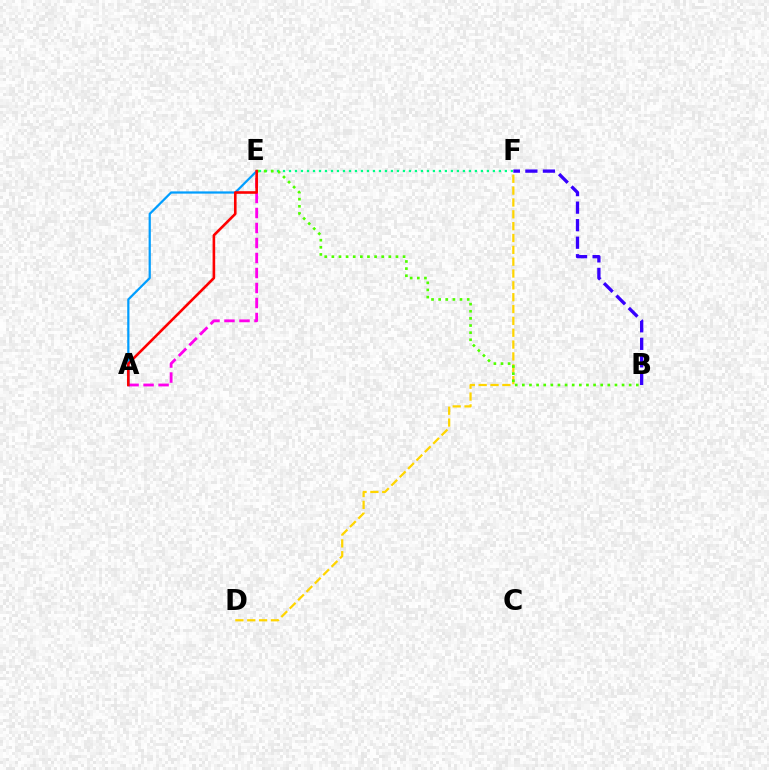{('B', 'F'): [{'color': '#3700ff', 'line_style': 'dashed', 'thickness': 2.38}], ('A', 'E'): [{'color': '#ff00ed', 'line_style': 'dashed', 'thickness': 2.04}, {'color': '#009eff', 'line_style': 'solid', 'thickness': 1.61}, {'color': '#ff0000', 'line_style': 'solid', 'thickness': 1.87}], ('D', 'F'): [{'color': '#ffd500', 'line_style': 'dashed', 'thickness': 1.61}], ('E', 'F'): [{'color': '#00ff86', 'line_style': 'dotted', 'thickness': 1.63}], ('B', 'E'): [{'color': '#4fff00', 'line_style': 'dotted', 'thickness': 1.94}]}